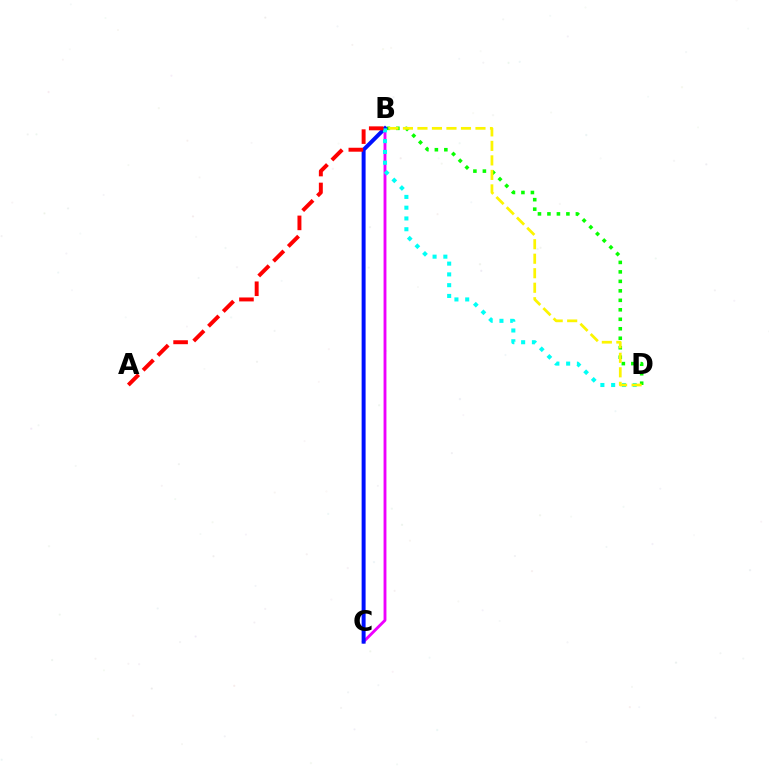{('B', 'D'): [{'color': '#08ff00', 'line_style': 'dotted', 'thickness': 2.58}, {'color': '#00fff6', 'line_style': 'dotted', 'thickness': 2.93}, {'color': '#fcf500', 'line_style': 'dashed', 'thickness': 1.97}], ('B', 'C'): [{'color': '#ee00ff', 'line_style': 'solid', 'thickness': 2.06}, {'color': '#0010ff', 'line_style': 'solid', 'thickness': 2.86}], ('A', 'B'): [{'color': '#ff0000', 'line_style': 'dashed', 'thickness': 2.84}]}